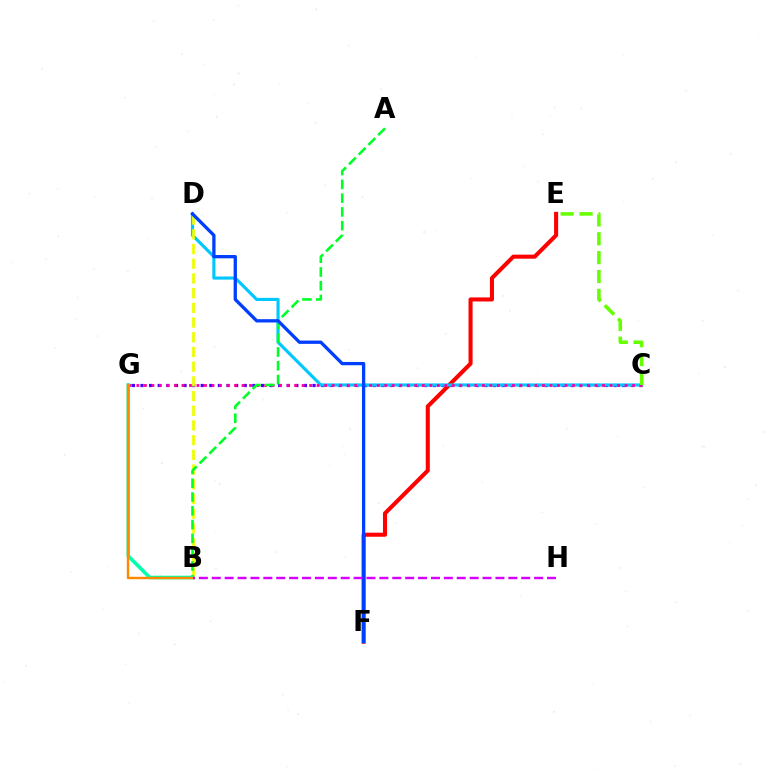{('C', 'G'): [{'color': '#4f00ff', 'line_style': 'dotted', 'thickness': 2.34}, {'color': '#ff00a0', 'line_style': 'dotted', 'thickness': 2.04}], ('E', 'F'): [{'color': '#ff0000', 'line_style': 'solid', 'thickness': 2.92}], ('C', 'D'): [{'color': '#00c7ff', 'line_style': 'solid', 'thickness': 2.26}], ('B', 'D'): [{'color': '#eeff00', 'line_style': 'dashed', 'thickness': 2.0}], ('A', 'B'): [{'color': '#00ff27', 'line_style': 'dashed', 'thickness': 1.87}], ('D', 'F'): [{'color': '#003fff', 'line_style': 'solid', 'thickness': 2.37}], ('C', 'E'): [{'color': '#66ff00', 'line_style': 'dashed', 'thickness': 2.56}], ('B', 'G'): [{'color': '#00ffaf', 'line_style': 'solid', 'thickness': 2.59}, {'color': '#ff8800', 'line_style': 'solid', 'thickness': 1.72}], ('B', 'H'): [{'color': '#d600ff', 'line_style': 'dashed', 'thickness': 1.75}]}